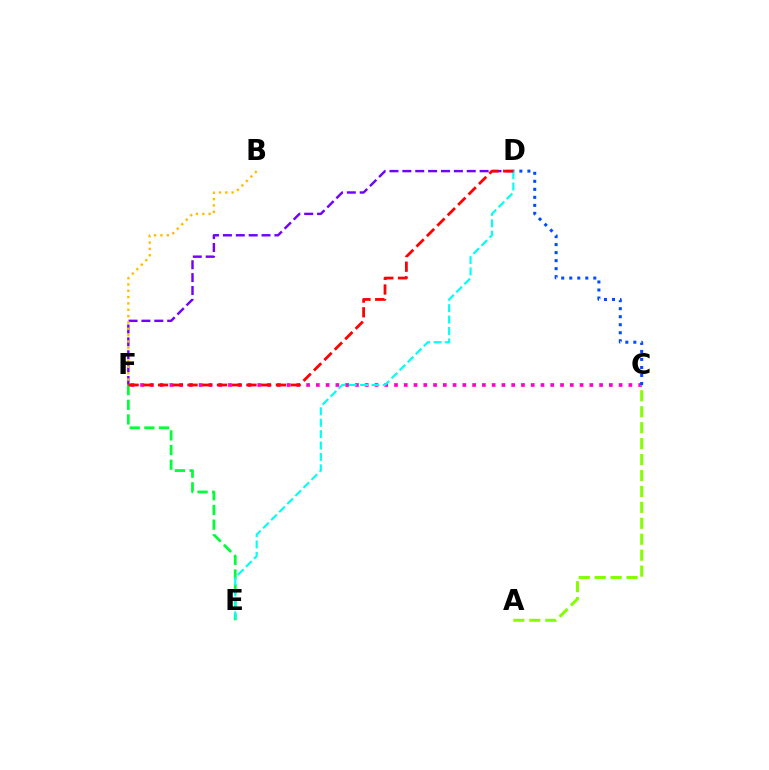{('D', 'F'): [{'color': '#7200ff', 'line_style': 'dashed', 'thickness': 1.75}, {'color': '#ff0000', 'line_style': 'dashed', 'thickness': 2.0}], ('C', 'F'): [{'color': '#ff00cf', 'line_style': 'dotted', 'thickness': 2.65}], ('E', 'F'): [{'color': '#00ff39', 'line_style': 'dashed', 'thickness': 1.99}], ('C', 'D'): [{'color': '#004bff', 'line_style': 'dotted', 'thickness': 2.18}], ('D', 'E'): [{'color': '#00fff6', 'line_style': 'dashed', 'thickness': 1.55}], ('B', 'F'): [{'color': '#ffbd00', 'line_style': 'dotted', 'thickness': 1.72}], ('A', 'C'): [{'color': '#84ff00', 'line_style': 'dashed', 'thickness': 2.17}]}